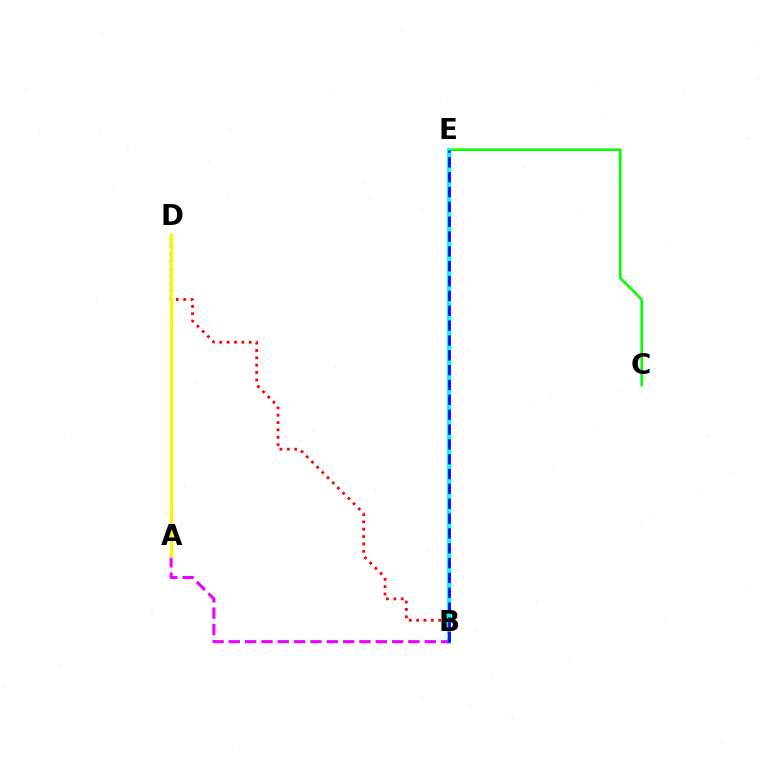{('C', 'E'): [{'color': '#08ff00', 'line_style': 'solid', 'thickness': 1.88}], ('B', 'E'): [{'color': '#00fff6', 'line_style': 'solid', 'thickness': 2.86}, {'color': '#0010ff', 'line_style': 'dashed', 'thickness': 2.02}], ('B', 'D'): [{'color': '#ff0000', 'line_style': 'dotted', 'thickness': 2.0}], ('A', 'B'): [{'color': '#ee00ff', 'line_style': 'dashed', 'thickness': 2.22}], ('A', 'D'): [{'color': '#fcf500', 'line_style': 'solid', 'thickness': 2.44}]}